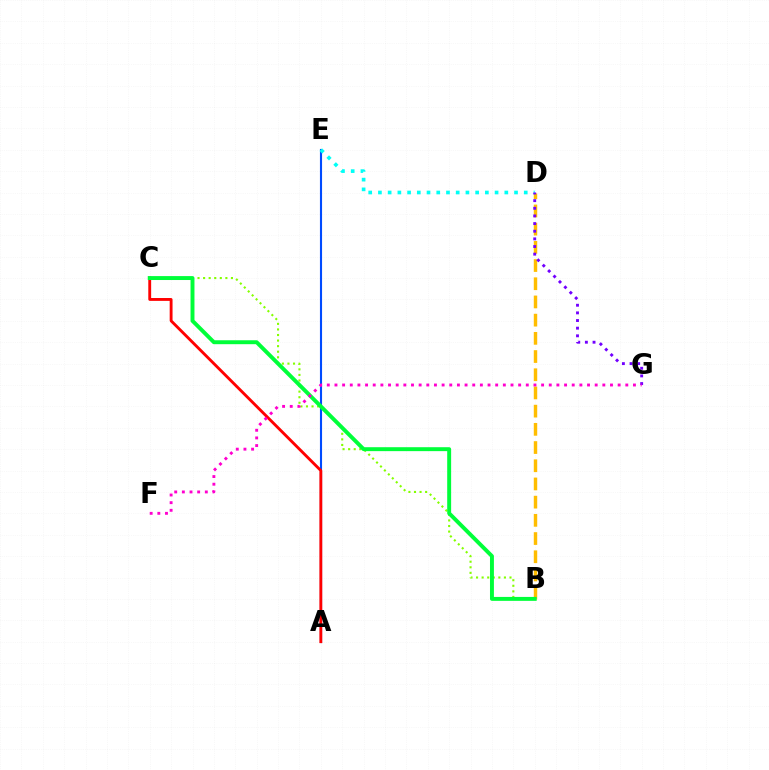{('A', 'E'): [{'color': '#004bff', 'line_style': 'solid', 'thickness': 1.52}], ('B', 'C'): [{'color': '#84ff00', 'line_style': 'dotted', 'thickness': 1.51}, {'color': '#00ff39', 'line_style': 'solid', 'thickness': 2.83}], ('A', 'C'): [{'color': '#ff0000', 'line_style': 'solid', 'thickness': 2.06}], ('B', 'D'): [{'color': '#ffbd00', 'line_style': 'dashed', 'thickness': 2.47}], ('D', 'E'): [{'color': '#00fff6', 'line_style': 'dotted', 'thickness': 2.64}], ('D', 'G'): [{'color': '#7200ff', 'line_style': 'dotted', 'thickness': 2.08}], ('F', 'G'): [{'color': '#ff00cf', 'line_style': 'dotted', 'thickness': 2.08}]}